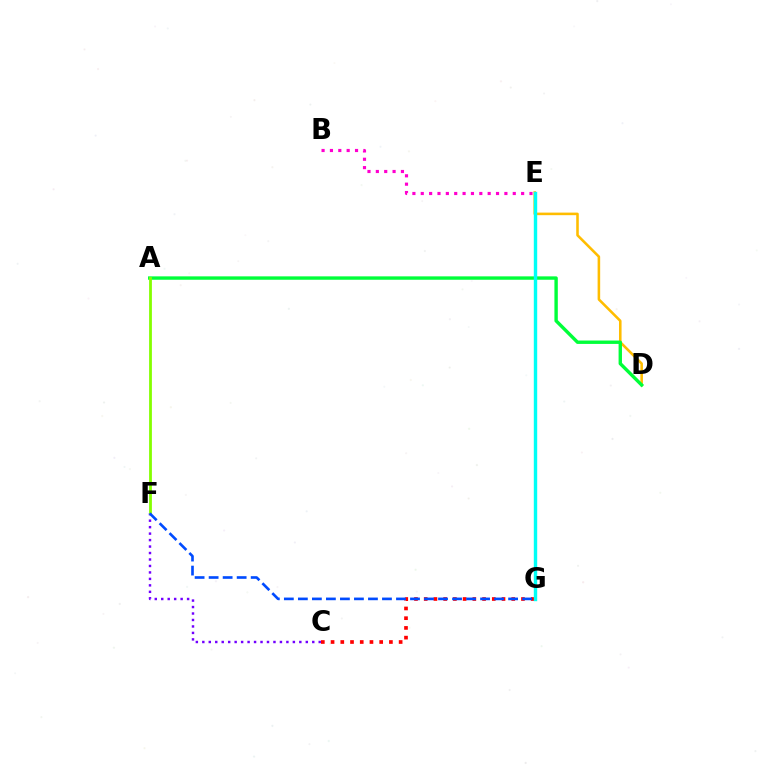{('C', 'G'): [{'color': '#ff0000', 'line_style': 'dotted', 'thickness': 2.64}], ('D', 'E'): [{'color': '#ffbd00', 'line_style': 'solid', 'thickness': 1.85}], ('A', 'D'): [{'color': '#00ff39', 'line_style': 'solid', 'thickness': 2.44}], ('C', 'F'): [{'color': '#7200ff', 'line_style': 'dotted', 'thickness': 1.76}], ('A', 'F'): [{'color': '#84ff00', 'line_style': 'solid', 'thickness': 2.01}], ('F', 'G'): [{'color': '#004bff', 'line_style': 'dashed', 'thickness': 1.9}], ('B', 'E'): [{'color': '#ff00cf', 'line_style': 'dotted', 'thickness': 2.27}], ('E', 'G'): [{'color': '#00fff6', 'line_style': 'solid', 'thickness': 2.45}]}